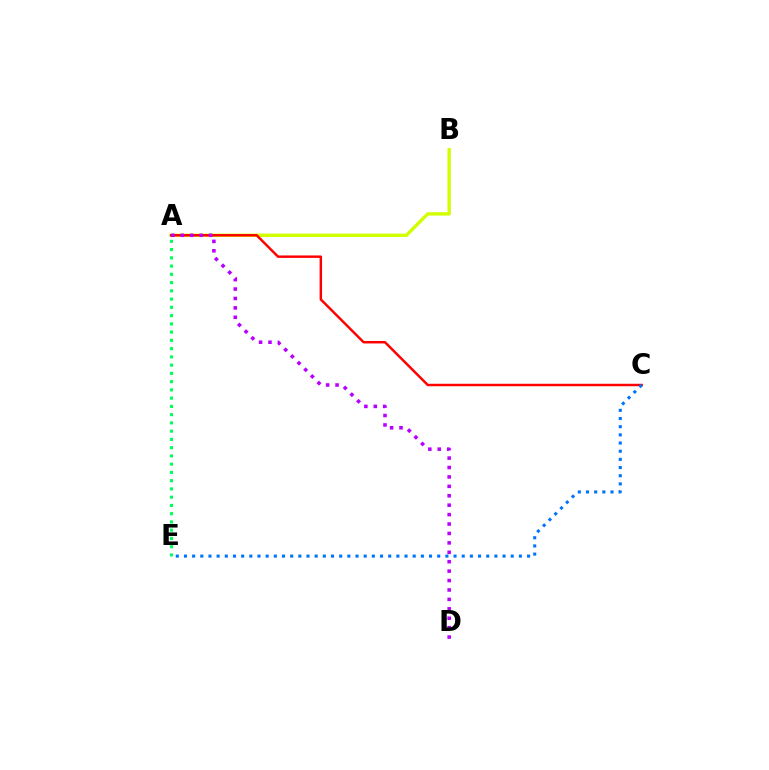{('A', 'B'): [{'color': '#d1ff00', 'line_style': 'solid', 'thickness': 2.44}], ('A', 'C'): [{'color': '#ff0000', 'line_style': 'solid', 'thickness': 1.77}], ('A', 'E'): [{'color': '#00ff5c', 'line_style': 'dotted', 'thickness': 2.24}], ('A', 'D'): [{'color': '#b900ff', 'line_style': 'dotted', 'thickness': 2.56}], ('C', 'E'): [{'color': '#0074ff', 'line_style': 'dotted', 'thickness': 2.22}]}